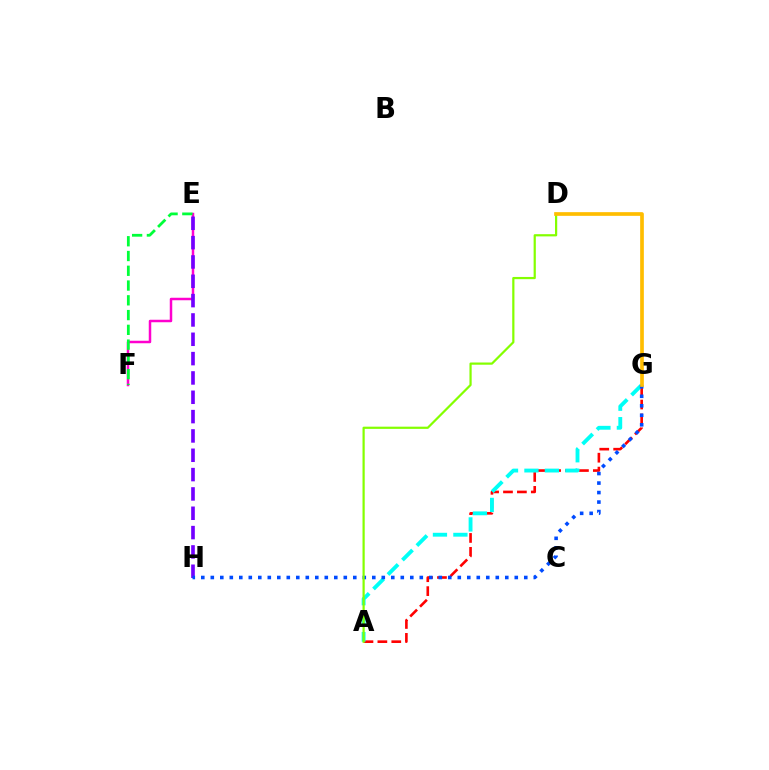{('E', 'F'): [{'color': '#ff00cf', 'line_style': 'solid', 'thickness': 1.8}, {'color': '#00ff39', 'line_style': 'dashed', 'thickness': 2.01}], ('A', 'G'): [{'color': '#ff0000', 'line_style': 'dashed', 'thickness': 1.89}, {'color': '#00fff6', 'line_style': 'dashed', 'thickness': 2.78}], ('E', 'H'): [{'color': '#7200ff', 'line_style': 'dashed', 'thickness': 2.63}], ('G', 'H'): [{'color': '#004bff', 'line_style': 'dotted', 'thickness': 2.58}], ('A', 'D'): [{'color': '#84ff00', 'line_style': 'solid', 'thickness': 1.59}], ('D', 'G'): [{'color': '#ffbd00', 'line_style': 'solid', 'thickness': 2.66}]}